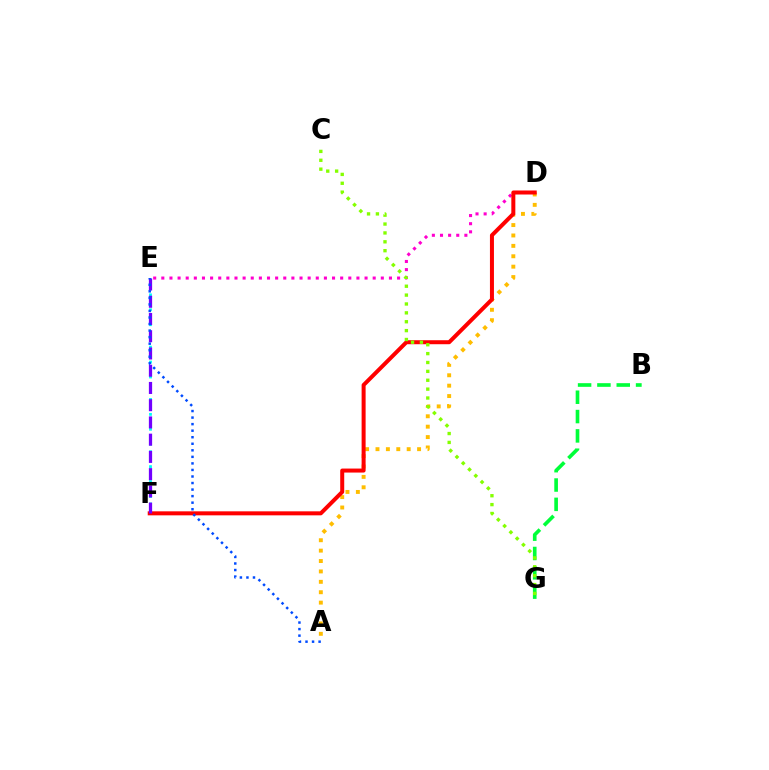{('A', 'D'): [{'color': '#ffbd00', 'line_style': 'dotted', 'thickness': 2.83}], ('D', 'E'): [{'color': '#ff00cf', 'line_style': 'dotted', 'thickness': 2.21}], ('E', 'F'): [{'color': '#00fff6', 'line_style': 'dotted', 'thickness': 2.03}, {'color': '#7200ff', 'line_style': 'dashed', 'thickness': 2.34}], ('D', 'F'): [{'color': '#ff0000', 'line_style': 'solid', 'thickness': 2.88}], ('B', 'G'): [{'color': '#00ff39', 'line_style': 'dashed', 'thickness': 2.63}], ('A', 'E'): [{'color': '#004bff', 'line_style': 'dotted', 'thickness': 1.78}], ('C', 'G'): [{'color': '#84ff00', 'line_style': 'dotted', 'thickness': 2.41}]}